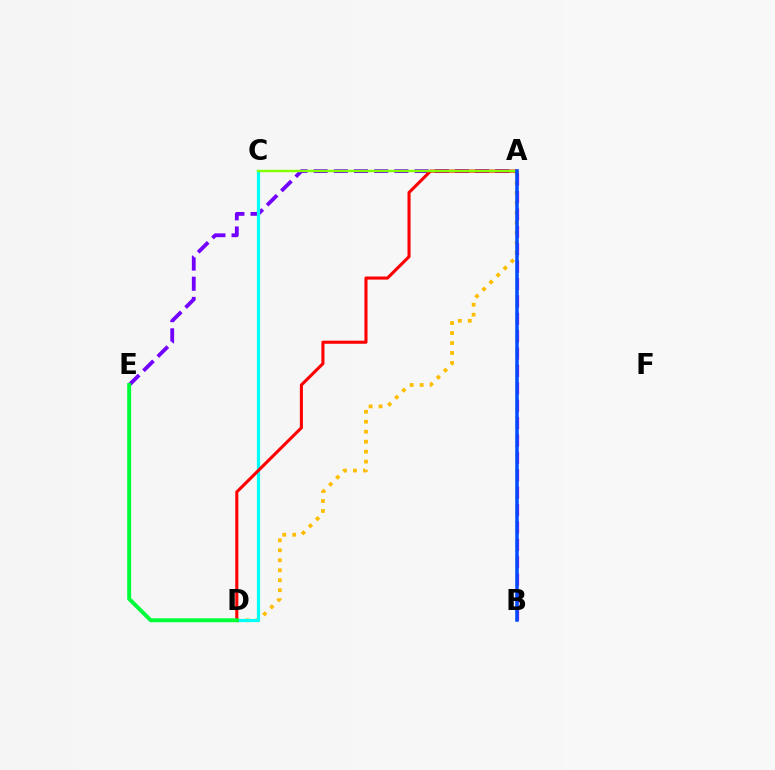{('A', 'E'): [{'color': '#7200ff', 'line_style': 'dashed', 'thickness': 2.74}], ('A', 'D'): [{'color': '#ffbd00', 'line_style': 'dotted', 'thickness': 2.71}, {'color': '#ff0000', 'line_style': 'solid', 'thickness': 2.22}], ('A', 'B'): [{'color': '#ff00cf', 'line_style': 'dashed', 'thickness': 2.36}, {'color': '#004bff', 'line_style': 'solid', 'thickness': 2.53}], ('C', 'D'): [{'color': '#00fff6', 'line_style': 'solid', 'thickness': 2.3}], ('A', 'C'): [{'color': '#84ff00', 'line_style': 'solid', 'thickness': 1.73}], ('D', 'E'): [{'color': '#00ff39', 'line_style': 'solid', 'thickness': 2.83}]}